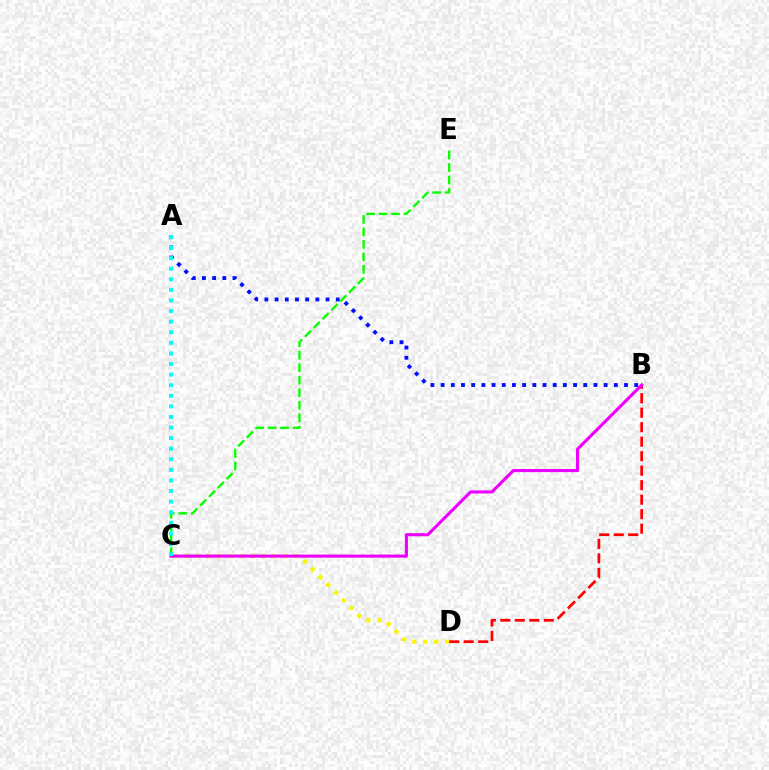{('C', 'E'): [{'color': '#08ff00', 'line_style': 'dashed', 'thickness': 1.7}], ('C', 'D'): [{'color': '#fcf500', 'line_style': 'dotted', 'thickness': 2.98}], ('B', 'D'): [{'color': '#ff0000', 'line_style': 'dashed', 'thickness': 1.97}], ('A', 'B'): [{'color': '#0010ff', 'line_style': 'dotted', 'thickness': 2.77}], ('B', 'C'): [{'color': '#ee00ff', 'line_style': 'solid', 'thickness': 2.24}], ('A', 'C'): [{'color': '#00fff6', 'line_style': 'dotted', 'thickness': 2.88}]}